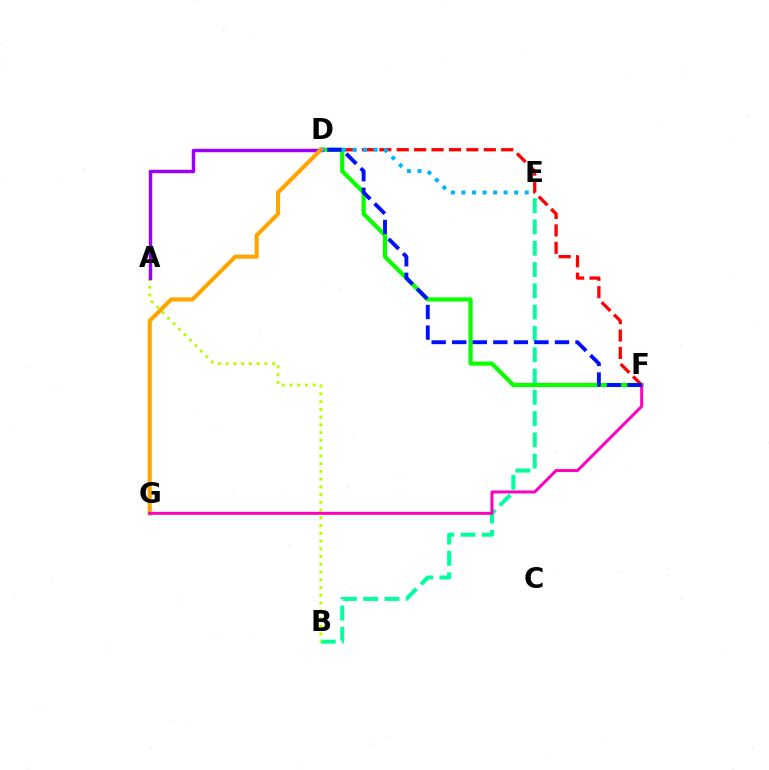{('D', 'F'): [{'color': '#ff0000', 'line_style': 'dashed', 'thickness': 2.37}, {'color': '#08ff00', 'line_style': 'solid', 'thickness': 3.0}, {'color': '#0010ff', 'line_style': 'dashed', 'thickness': 2.79}], ('B', 'E'): [{'color': '#00ff9d', 'line_style': 'dashed', 'thickness': 2.89}], ('A', 'B'): [{'color': '#b3ff00', 'line_style': 'dotted', 'thickness': 2.1}], ('D', 'E'): [{'color': '#00b5ff', 'line_style': 'dotted', 'thickness': 2.87}], ('A', 'D'): [{'color': '#9b00ff', 'line_style': 'solid', 'thickness': 2.5}], ('D', 'G'): [{'color': '#ffa500', 'line_style': 'solid', 'thickness': 2.96}], ('F', 'G'): [{'color': '#ff00bd', 'line_style': 'solid', 'thickness': 2.15}]}